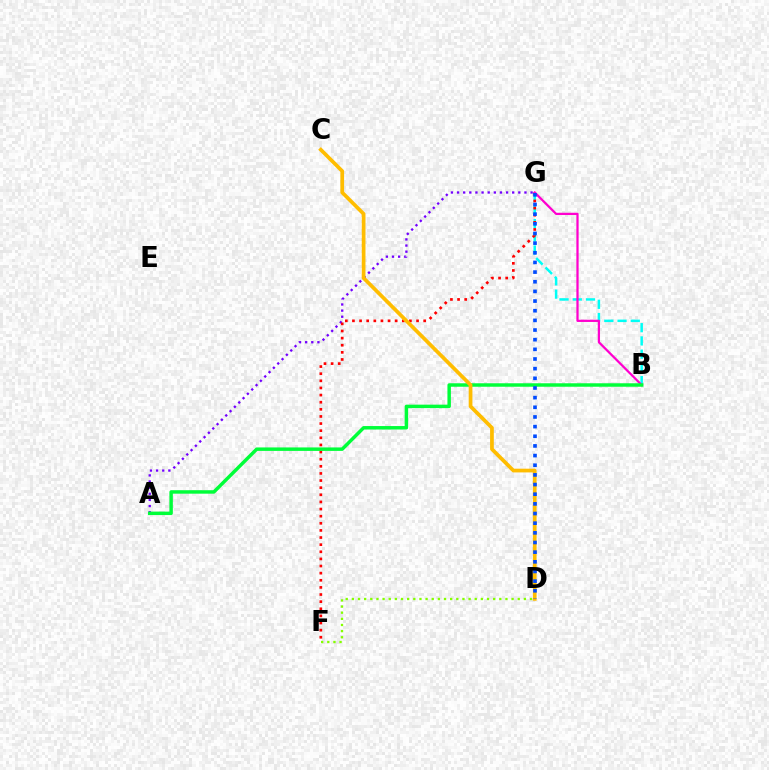{('D', 'F'): [{'color': '#84ff00', 'line_style': 'dotted', 'thickness': 1.67}], ('A', 'G'): [{'color': '#7200ff', 'line_style': 'dotted', 'thickness': 1.66}], ('B', 'G'): [{'color': '#00fff6', 'line_style': 'dashed', 'thickness': 1.8}, {'color': '#ff00cf', 'line_style': 'solid', 'thickness': 1.62}], ('F', 'G'): [{'color': '#ff0000', 'line_style': 'dotted', 'thickness': 1.94}], ('A', 'B'): [{'color': '#00ff39', 'line_style': 'solid', 'thickness': 2.49}], ('C', 'D'): [{'color': '#ffbd00', 'line_style': 'solid', 'thickness': 2.68}], ('D', 'G'): [{'color': '#004bff', 'line_style': 'dotted', 'thickness': 2.62}]}